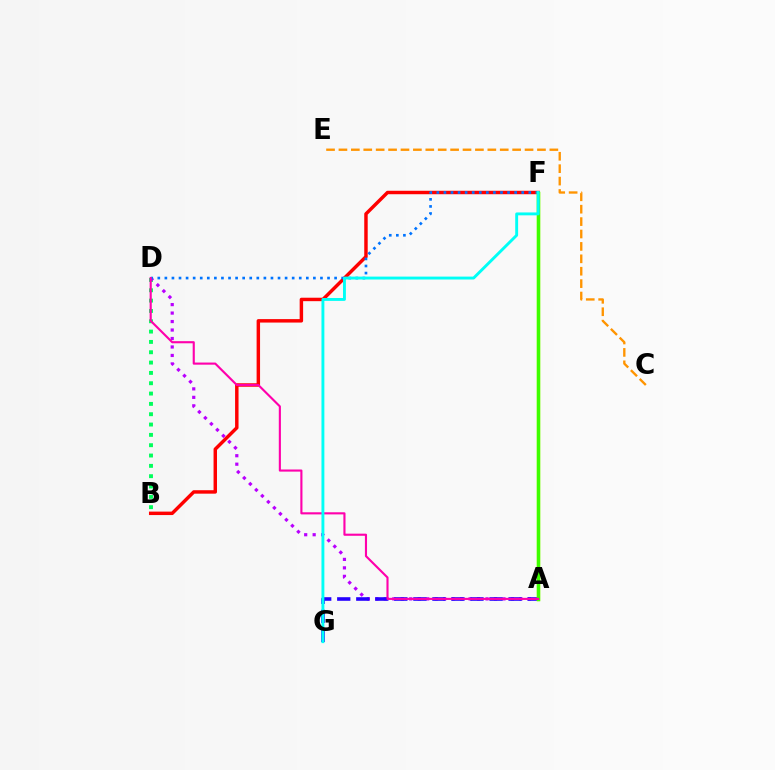{('B', 'D'): [{'color': '#00ff5c', 'line_style': 'dotted', 'thickness': 2.81}], ('A', 'D'): [{'color': '#b900ff', 'line_style': 'dotted', 'thickness': 2.3}, {'color': '#ff00ac', 'line_style': 'solid', 'thickness': 1.53}], ('B', 'F'): [{'color': '#ff0000', 'line_style': 'solid', 'thickness': 2.48}], ('C', 'E'): [{'color': '#ff9400', 'line_style': 'dashed', 'thickness': 1.69}], ('D', 'F'): [{'color': '#0074ff', 'line_style': 'dotted', 'thickness': 1.92}], ('A', 'G'): [{'color': '#2500ff', 'line_style': 'dashed', 'thickness': 2.59}], ('A', 'F'): [{'color': '#d1ff00', 'line_style': 'solid', 'thickness': 2.41}, {'color': '#3dff00', 'line_style': 'solid', 'thickness': 2.47}], ('F', 'G'): [{'color': '#00fff6', 'line_style': 'solid', 'thickness': 2.09}]}